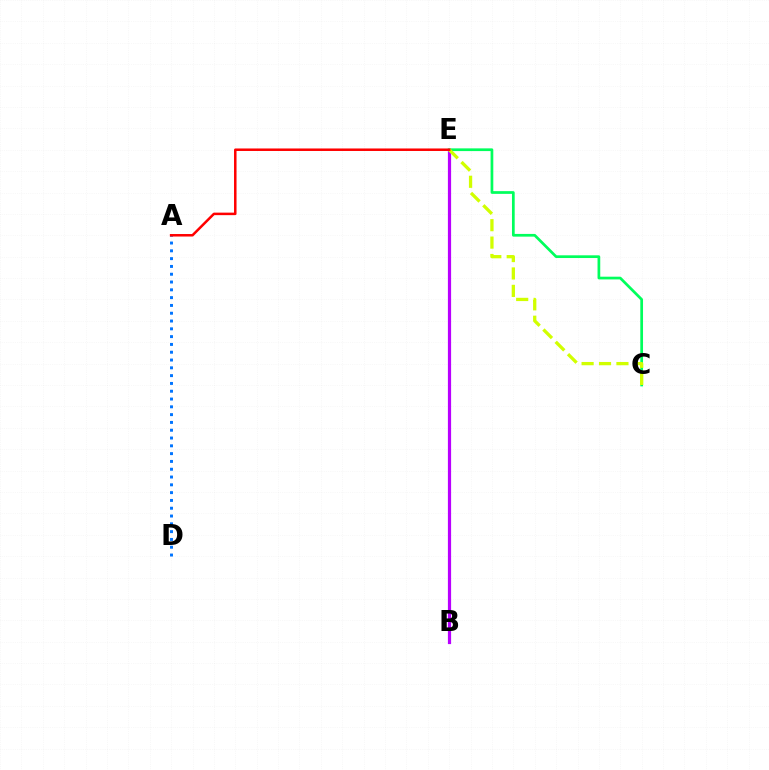{('B', 'E'): [{'color': '#b900ff', 'line_style': 'solid', 'thickness': 2.31}], ('C', 'E'): [{'color': '#00ff5c', 'line_style': 'solid', 'thickness': 1.96}, {'color': '#d1ff00', 'line_style': 'dashed', 'thickness': 2.37}], ('A', 'D'): [{'color': '#0074ff', 'line_style': 'dotted', 'thickness': 2.12}], ('A', 'E'): [{'color': '#ff0000', 'line_style': 'solid', 'thickness': 1.81}]}